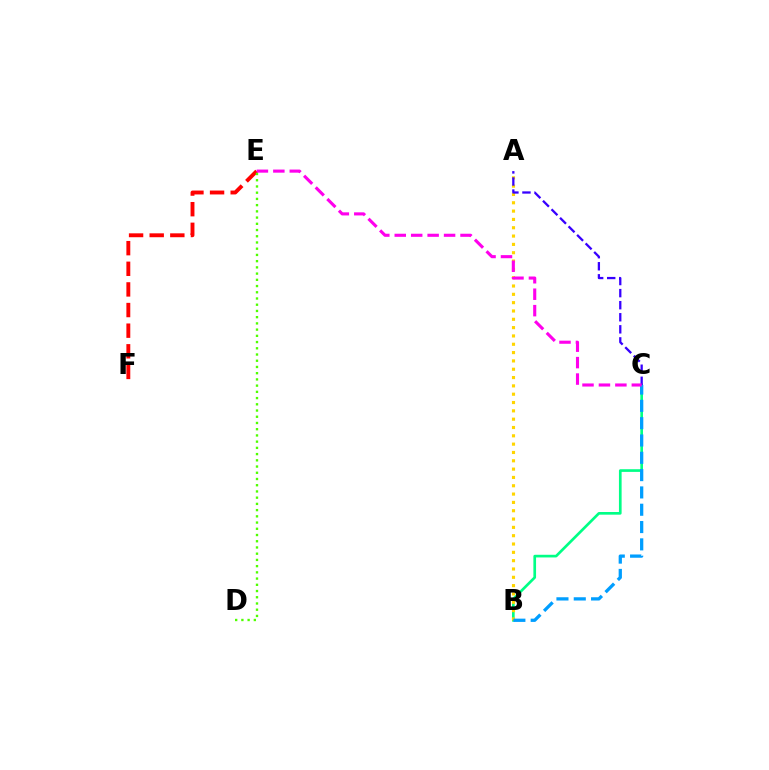{('E', 'F'): [{'color': '#ff0000', 'line_style': 'dashed', 'thickness': 2.8}], ('B', 'C'): [{'color': '#00ff86', 'line_style': 'solid', 'thickness': 1.92}, {'color': '#009eff', 'line_style': 'dashed', 'thickness': 2.35}], ('A', 'B'): [{'color': '#ffd500', 'line_style': 'dotted', 'thickness': 2.26}], ('A', 'C'): [{'color': '#3700ff', 'line_style': 'dashed', 'thickness': 1.64}], ('C', 'E'): [{'color': '#ff00ed', 'line_style': 'dashed', 'thickness': 2.23}], ('D', 'E'): [{'color': '#4fff00', 'line_style': 'dotted', 'thickness': 1.69}]}